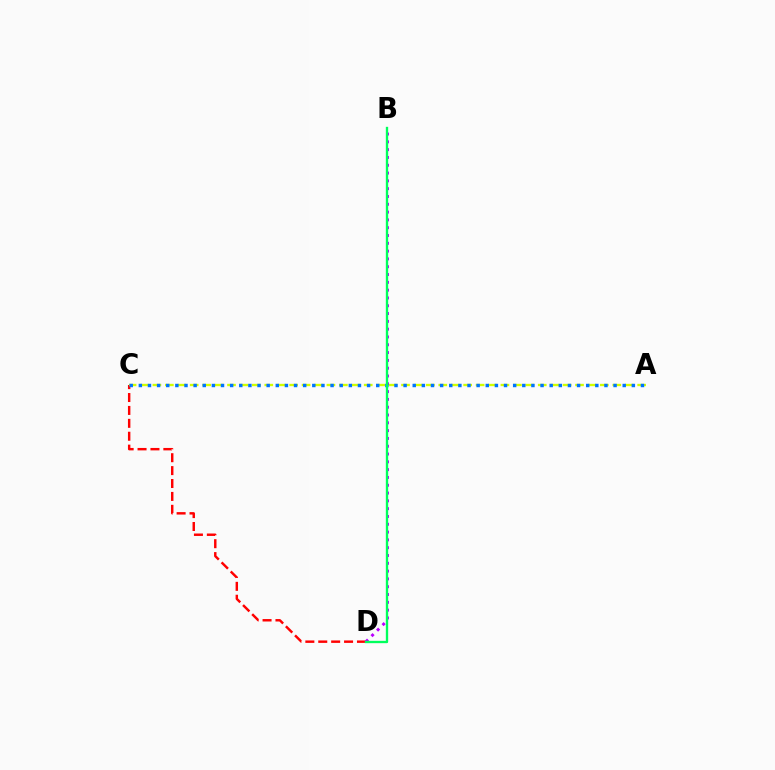{('C', 'D'): [{'color': '#ff0000', 'line_style': 'dashed', 'thickness': 1.75}], ('B', 'D'): [{'color': '#b900ff', 'line_style': 'dotted', 'thickness': 2.12}, {'color': '#00ff5c', 'line_style': 'solid', 'thickness': 1.68}], ('A', 'C'): [{'color': '#d1ff00', 'line_style': 'dashed', 'thickness': 1.69}, {'color': '#0074ff', 'line_style': 'dotted', 'thickness': 2.48}]}